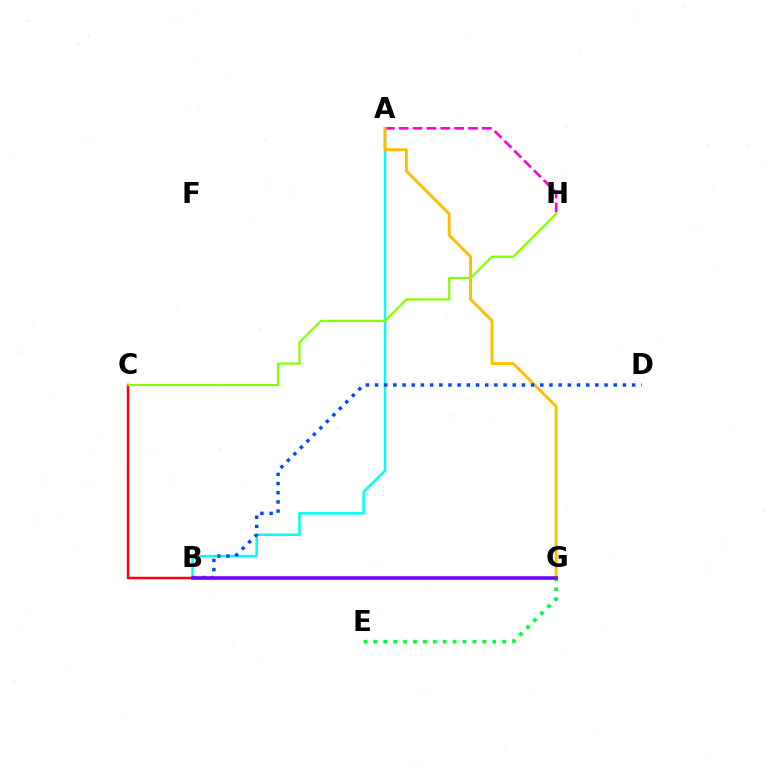{('E', 'G'): [{'color': '#00ff39', 'line_style': 'dotted', 'thickness': 2.69}], ('A', 'B'): [{'color': '#00fff6', 'line_style': 'solid', 'thickness': 1.81}], ('A', 'H'): [{'color': '#ff00cf', 'line_style': 'dashed', 'thickness': 1.88}], ('B', 'C'): [{'color': '#ff0000', 'line_style': 'solid', 'thickness': 1.78}], ('A', 'G'): [{'color': '#ffbd00', 'line_style': 'solid', 'thickness': 2.08}], ('B', 'D'): [{'color': '#004bff', 'line_style': 'dotted', 'thickness': 2.49}], ('B', 'G'): [{'color': '#7200ff', 'line_style': 'solid', 'thickness': 2.57}], ('C', 'H'): [{'color': '#84ff00', 'line_style': 'solid', 'thickness': 1.59}]}